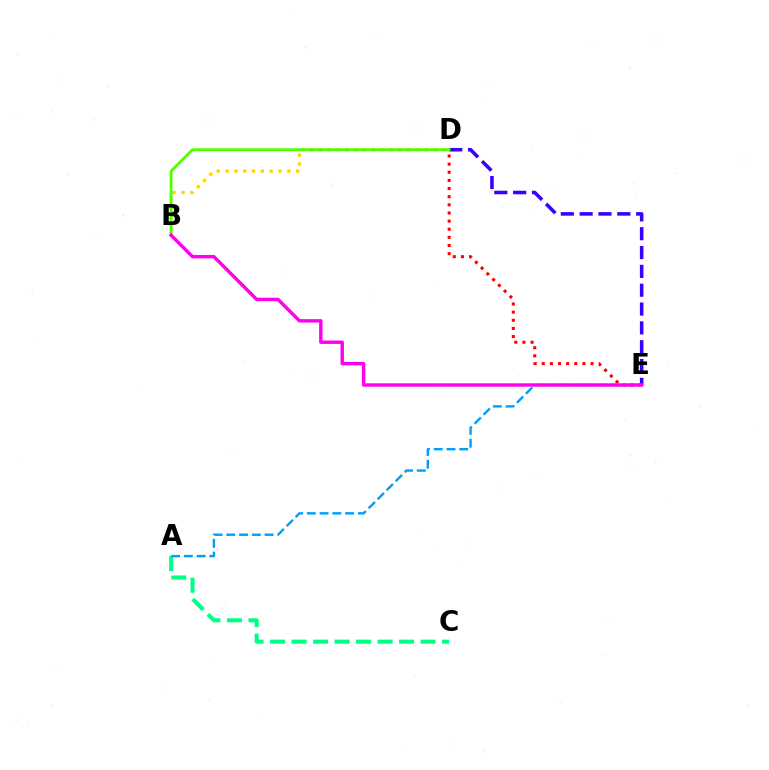{('A', 'C'): [{'color': '#00ff86', 'line_style': 'dashed', 'thickness': 2.92}], ('D', 'E'): [{'color': '#3700ff', 'line_style': 'dashed', 'thickness': 2.56}, {'color': '#ff0000', 'line_style': 'dotted', 'thickness': 2.21}], ('B', 'D'): [{'color': '#ffd500', 'line_style': 'dotted', 'thickness': 2.4}, {'color': '#4fff00', 'line_style': 'solid', 'thickness': 2.02}], ('A', 'E'): [{'color': '#009eff', 'line_style': 'dashed', 'thickness': 1.73}], ('B', 'E'): [{'color': '#ff00ed', 'line_style': 'solid', 'thickness': 2.46}]}